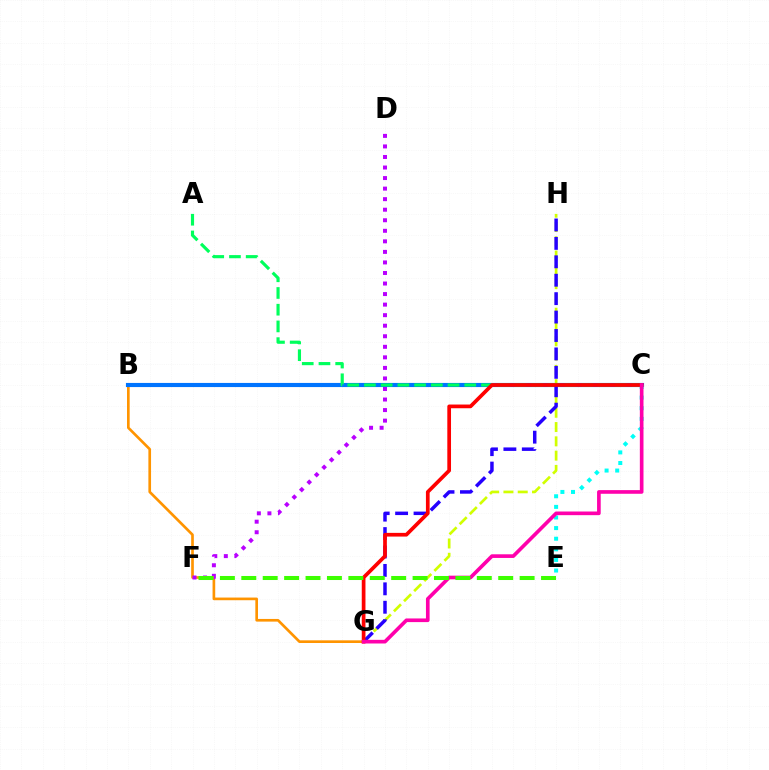{('B', 'G'): [{'color': '#ff9400', 'line_style': 'solid', 'thickness': 1.92}], ('G', 'H'): [{'color': '#d1ff00', 'line_style': 'dashed', 'thickness': 1.94}, {'color': '#2500ff', 'line_style': 'dashed', 'thickness': 2.5}], ('D', 'F'): [{'color': '#b900ff', 'line_style': 'dotted', 'thickness': 2.87}], ('B', 'C'): [{'color': '#0074ff', 'line_style': 'solid', 'thickness': 2.98}], ('A', 'C'): [{'color': '#00ff5c', 'line_style': 'dashed', 'thickness': 2.27}], ('C', 'E'): [{'color': '#00fff6', 'line_style': 'dotted', 'thickness': 2.88}], ('C', 'G'): [{'color': '#ff0000', 'line_style': 'solid', 'thickness': 2.67}, {'color': '#ff00ac', 'line_style': 'solid', 'thickness': 2.63}], ('E', 'F'): [{'color': '#3dff00', 'line_style': 'dashed', 'thickness': 2.91}]}